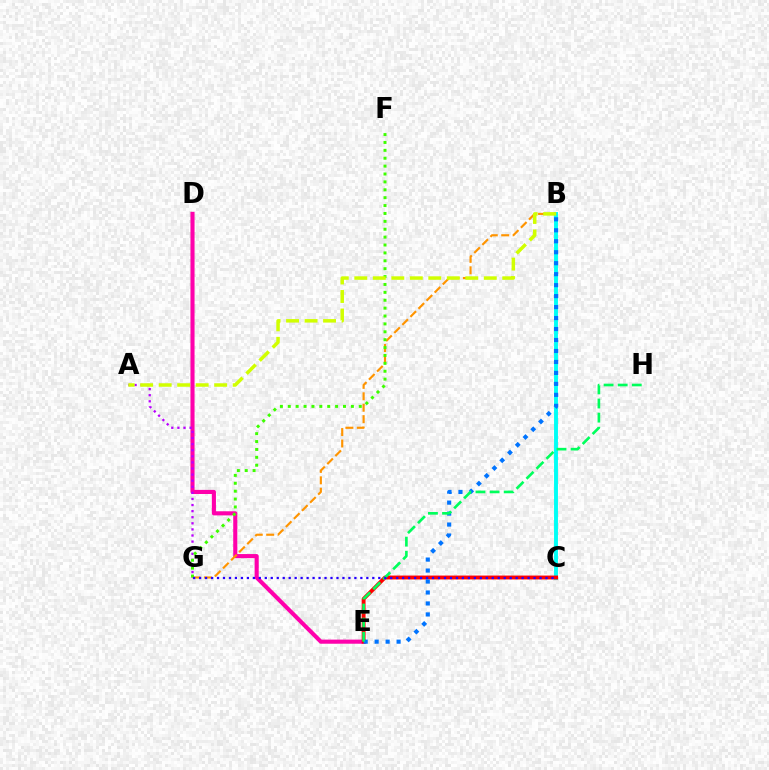{('B', 'C'): [{'color': '#00fff6', 'line_style': 'solid', 'thickness': 2.81}], ('D', 'E'): [{'color': '#ff00ac', 'line_style': 'solid', 'thickness': 2.95}], ('A', 'G'): [{'color': '#b900ff', 'line_style': 'dotted', 'thickness': 1.65}], ('C', 'E'): [{'color': '#ff0000', 'line_style': 'solid', 'thickness': 2.79}], ('B', 'G'): [{'color': '#ff9400', 'line_style': 'dashed', 'thickness': 1.55}], ('F', 'G'): [{'color': '#3dff00', 'line_style': 'dotted', 'thickness': 2.14}], ('A', 'B'): [{'color': '#d1ff00', 'line_style': 'dashed', 'thickness': 2.51}], ('B', 'E'): [{'color': '#0074ff', 'line_style': 'dotted', 'thickness': 2.98}], ('E', 'H'): [{'color': '#00ff5c', 'line_style': 'dashed', 'thickness': 1.92}], ('C', 'G'): [{'color': '#2500ff', 'line_style': 'dotted', 'thickness': 1.62}]}